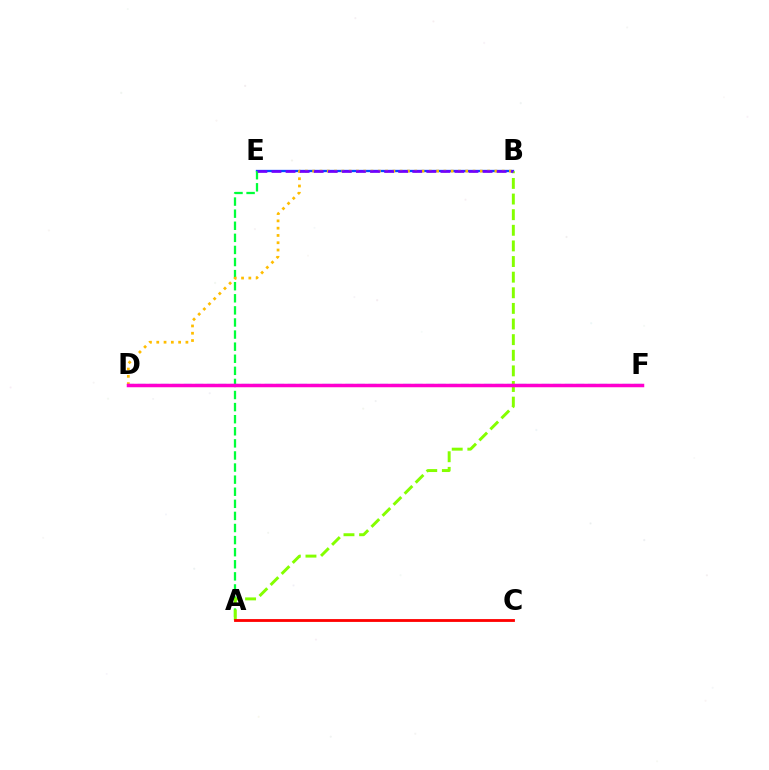{('B', 'E'): [{'color': '#004bff', 'line_style': 'solid', 'thickness': 1.66}, {'color': '#7200ff', 'line_style': 'dashed', 'thickness': 1.91}], ('A', 'E'): [{'color': '#00ff39', 'line_style': 'dashed', 'thickness': 1.64}], ('D', 'F'): [{'color': '#00fff6', 'line_style': 'dashed', 'thickness': 1.57}, {'color': '#ff00cf', 'line_style': 'solid', 'thickness': 2.52}], ('A', 'B'): [{'color': '#84ff00', 'line_style': 'dashed', 'thickness': 2.12}], ('B', 'D'): [{'color': '#ffbd00', 'line_style': 'dotted', 'thickness': 1.98}], ('A', 'C'): [{'color': '#ff0000', 'line_style': 'solid', 'thickness': 2.03}]}